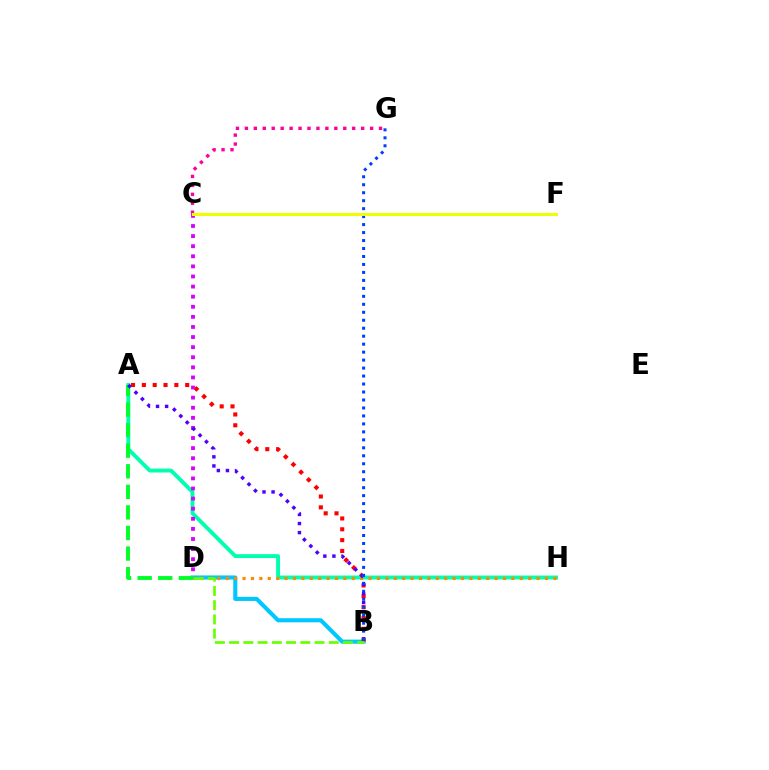{('B', 'D'): [{'color': '#00c7ff', 'line_style': 'solid', 'thickness': 2.95}, {'color': '#66ff00', 'line_style': 'dashed', 'thickness': 1.93}], ('A', 'B'): [{'color': '#ff0000', 'line_style': 'dotted', 'thickness': 2.94}, {'color': '#4f00ff', 'line_style': 'dotted', 'thickness': 2.47}], ('A', 'H'): [{'color': '#00ffaf', 'line_style': 'solid', 'thickness': 2.81}], ('D', 'H'): [{'color': '#ff8800', 'line_style': 'dotted', 'thickness': 2.28}], ('C', 'D'): [{'color': '#d600ff', 'line_style': 'dotted', 'thickness': 2.74}], ('A', 'D'): [{'color': '#00ff27', 'line_style': 'dashed', 'thickness': 2.79}], ('C', 'G'): [{'color': '#ff00a0', 'line_style': 'dotted', 'thickness': 2.43}], ('B', 'G'): [{'color': '#003fff', 'line_style': 'dotted', 'thickness': 2.17}], ('C', 'F'): [{'color': '#eeff00', 'line_style': 'solid', 'thickness': 2.16}]}